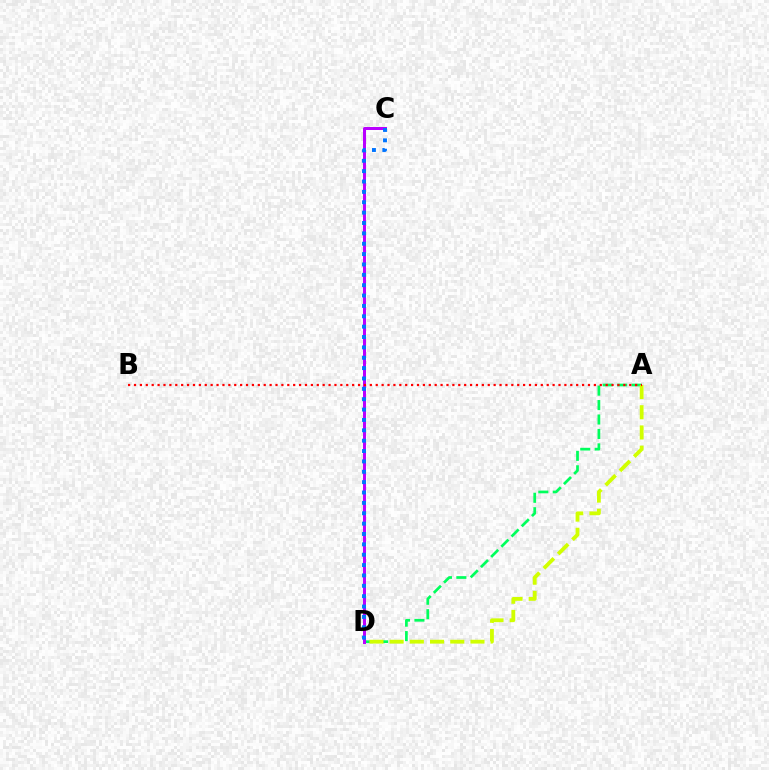{('A', 'D'): [{'color': '#00ff5c', 'line_style': 'dashed', 'thickness': 1.96}, {'color': '#d1ff00', 'line_style': 'dashed', 'thickness': 2.74}], ('C', 'D'): [{'color': '#b900ff', 'line_style': 'solid', 'thickness': 2.15}, {'color': '#0074ff', 'line_style': 'dotted', 'thickness': 2.82}], ('A', 'B'): [{'color': '#ff0000', 'line_style': 'dotted', 'thickness': 1.6}]}